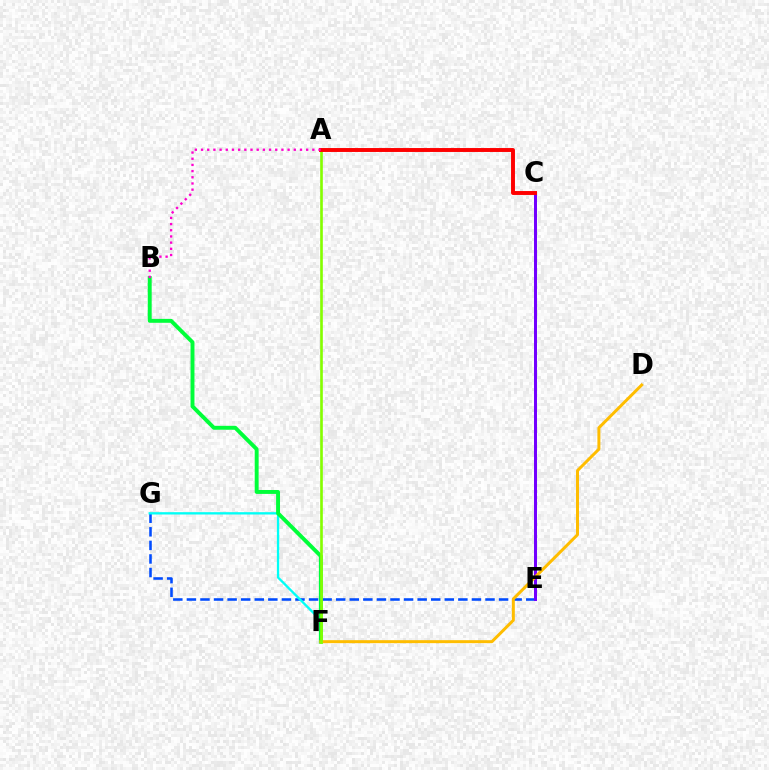{('E', 'G'): [{'color': '#004bff', 'line_style': 'dashed', 'thickness': 1.84}], ('C', 'E'): [{'color': '#7200ff', 'line_style': 'solid', 'thickness': 2.16}], ('F', 'G'): [{'color': '#00fff6', 'line_style': 'solid', 'thickness': 1.68}], ('B', 'F'): [{'color': '#00ff39', 'line_style': 'solid', 'thickness': 2.82}], ('D', 'F'): [{'color': '#ffbd00', 'line_style': 'solid', 'thickness': 2.14}], ('A', 'F'): [{'color': '#84ff00', 'line_style': 'solid', 'thickness': 1.9}], ('A', 'C'): [{'color': '#ff0000', 'line_style': 'solid', 'thickness': 2.82}], ('A', 'B'): [{'color': '#ff00cf', 'line_style': 'dotted', 'thickness': 1.68}]}